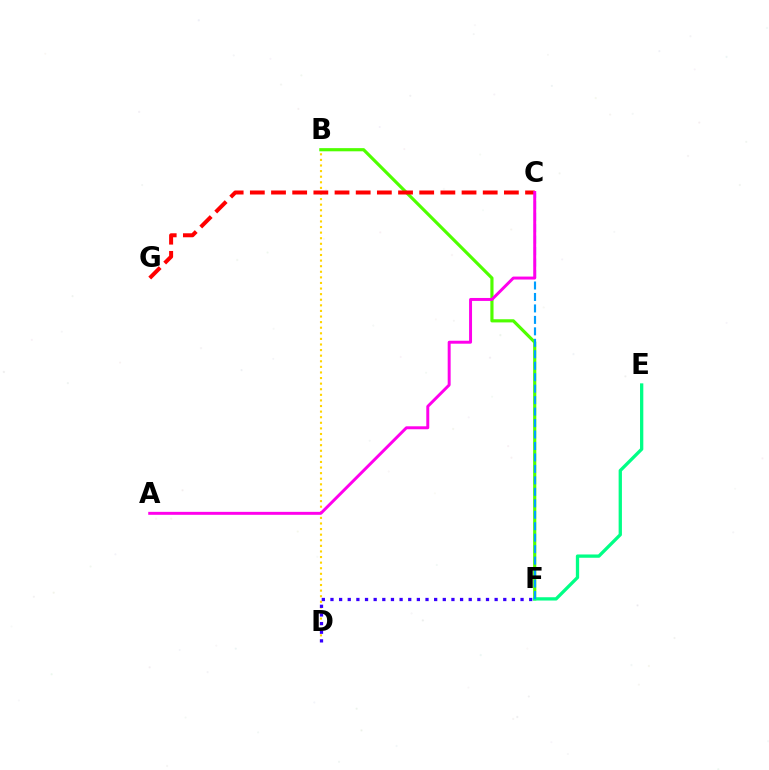{('B', 'F'): [{'color': '#4fff00', 'line_style': 'solid', 'thickness': 2.28}], ('B', 'D'): [{'color': '#ffd500', 'line_style': 'dotted', 'thickness': 1.52}], ('E', 'F'): [{'color': '#00ff86', 'line_style': 'solid', 'thickness': 2.37}], ('C', 'F'): [{'color': '#009eff', 'line_style': 'dashed', 'thickness': 1.56}], ('C', 'G'): [{'color': '#ff0000', 'line_style': 'dashed', 'thickness': 2.88}], ('A', 'C'): [{'color': '#ff00ed', 'line_style': 'solid', 'thickness': 2.13}], ('D', 'F'): [{'color': '#3700ff', 'line_style': 'dotted', 'thickness': 2.35}]}